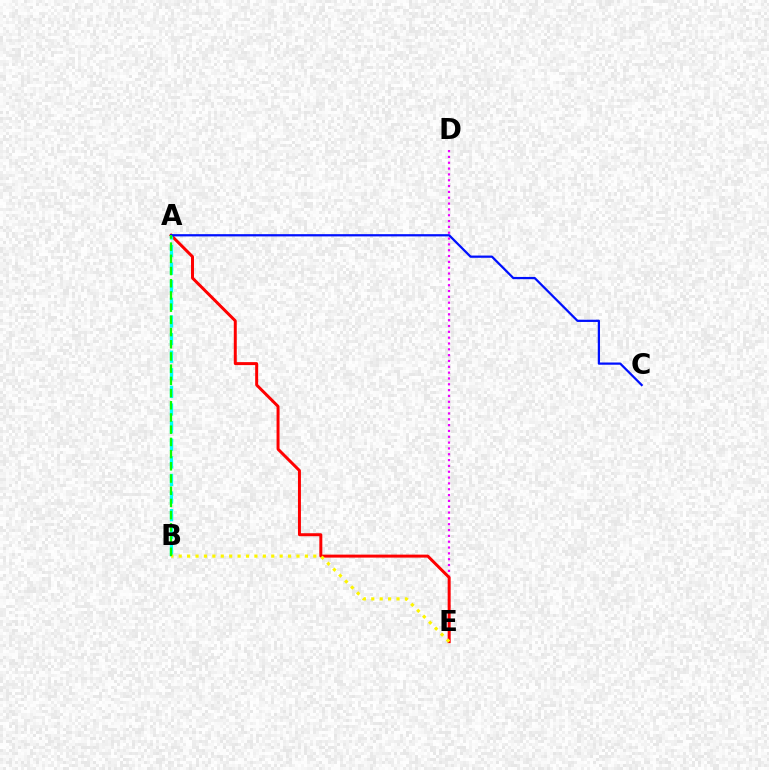{('D', 'E'): [{'color': '#ee00ff', 'line_style': 'dotted', 'thickness': 1.58}], ('A', 'E'): [{'color': '#ff0000', 'line_style': 'solid', 'thickness': 2.14}], ('A', 'B'): [{'color': '#00fff6', 'line_style': 'dashed', 'thickness': 2.39}, {'color': '#08ff00', 'line_style': 'dashed', 'thickness': 1.66}], ('B', 'E'): [{'color': '#fcf500', 'line_style': 'dotted', 'thickness': 2.29}], ('A', 'C'): [{'color': '#0010ff', 'line_style': 'solid', 'thickness': 1.61}]}